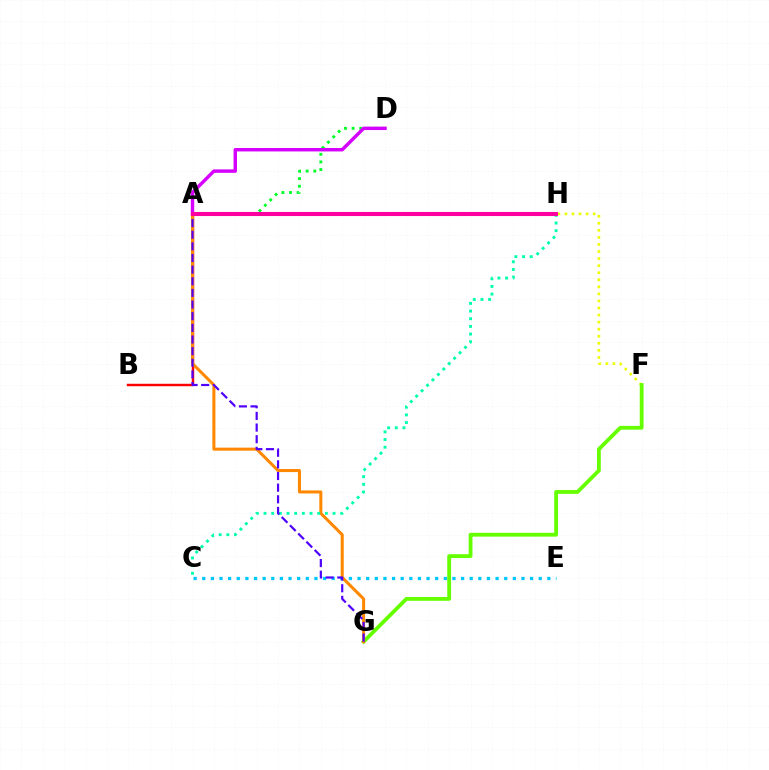{('F', 'H'): [{'color': '#eeff00', 'line_style': 'dotted', 'thickness': 1.92}], ('F', 'G'): [{'color': '#66ff00', 'line_style': 'solid', 'thickness': 2.75}], ('A', 'D'): [{'color': '#00ff27', 'line_style': 'dotted', 'thickness': 2.07}, {'color': '#d600ff', 'line_style': 'solid', 'thickness': 2.48}], ('A', 'B'): [{'color': '#ff0000', 'line_style': 'solid', 'thickness': 1.76}], ('C', 'E'): [{'color': '#00c7ff', 'line_style': 'dotted', 'thickness': 2.34}], ('A', 'G'): [{'color': '#ff8800', 'line_style': 'solid', 'thickness': 2.18}, {'color': '#4f00ff', 'line_style': 'dashed', 'thickness': 1.58}], ('C', 'H'): [{'color': '#00ffaf', 'line_style': 'dotted', 'thickness': 2.08}], ('A', 'H'): [{'color': '#003fff', 'line_style': 'solid', 'thickness': 2.64}, {'color': '#ff00a0', 'line_style': 'solid', 'thickness': 2.93}]}